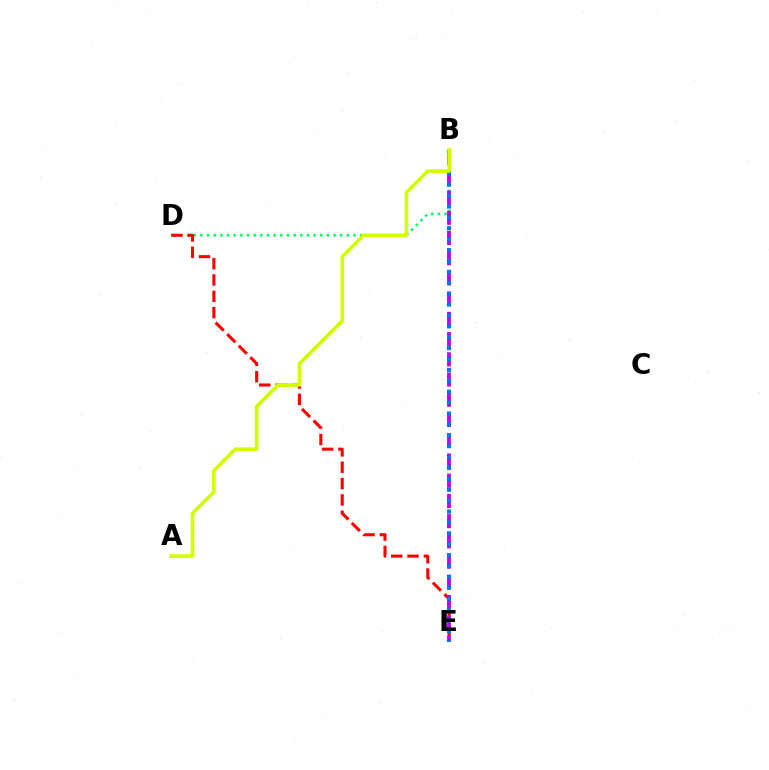{('B', 'D'): [{'color': '#00ff5c', 'line_style': 'dotted', 'thickness': 1.81}], ('D', 'E'): [{'color': '#ff0000', 'line_style': 'dashed', 'thickness': 2.22}], ('B', 'E'): [{'color': '#b900ff', 'line_style': 'dashed', 'thickness': 2.75}, {'color': '#0074ff', 'line_style': 'dotted', 'thickness': 2.96}], ('A', 'B'): [{'color': '#d1ff00', 'line_style': 'solid', 'thickness': 2.61}]}